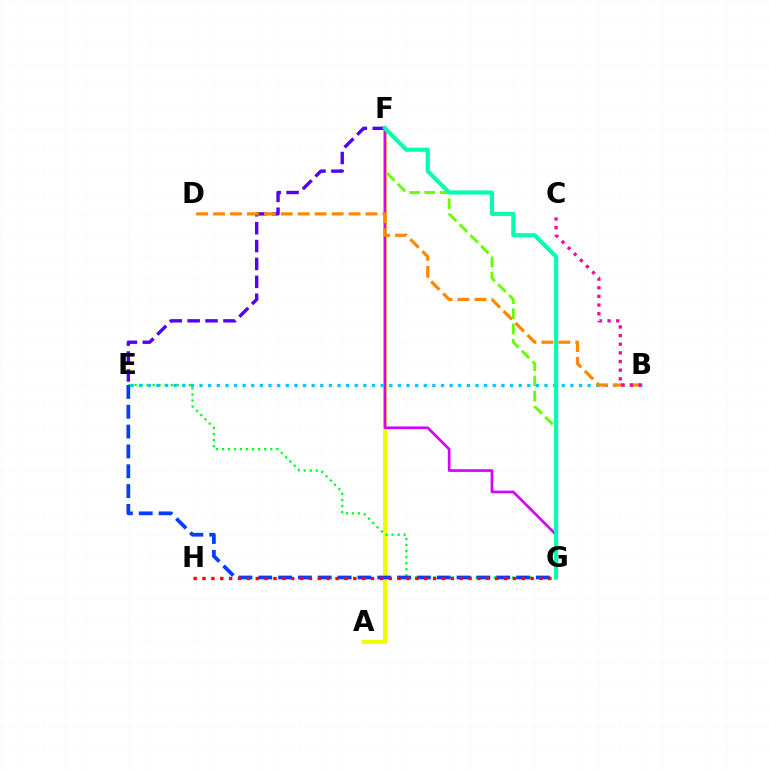{('F', 'G'): [{'color': '#66ff00', 'line_style': 'dashed', 'thickness': 2.06}, {'color': '#d600ff', 'line_style': 'solid', 'thickness': 1.93}, {'color': '#00ffaf', 'line_style': 'solid', 'thickness': 2.97}], ('A', 'F'): [{'color': '#eeff00', 'line_style': 'solid', 'thickness': 2.93}], ('E', 'G'): [{'color': '#00ff27', 'line_style': 'dotted', 'thickness': 1.64}, {'color': '#003fff', 'line_style': 'dashed', 'thickness': 2.69}], ('E', 'F'): [{'color': '#4f00ff', 'line_style': 'dashed', 'thickness': 2.43}], ('B', 'E'): [{'color': '#00c7ff', 'line_style': 'dotted', 'thickness': 2.34}], ('B', 'D'): [{'color': '#ff8800', 'line_style': 'dashed', 'thickness': 2.3}], ('G', 'H'): [{'color': '#ff0000', 'line_style': 'dotted', 'thickness': 2.41}], ('B', 'C'): [{'color': '#ff00a0', 'line_style': 'dotted', 'thickness': 2.35}]}